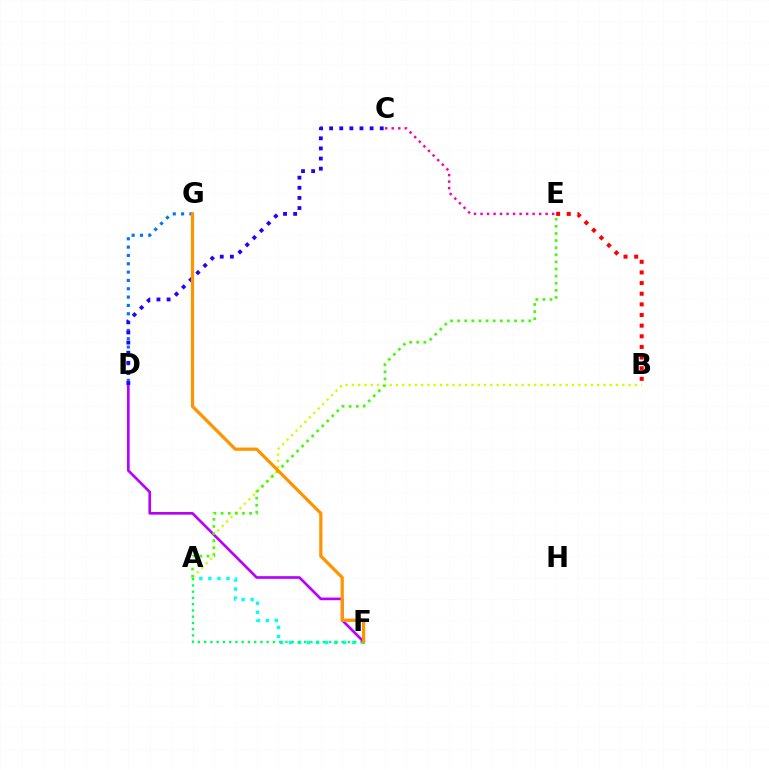{('A', 'F'): [{'color': '#00fff6', 'line_style': 'dotted', 'thickness': 2.46}, {'color': '#00ff5c', 'line_style': 'dotted', 'thickness': 1.7}], ('D', 'G'): [{'color': '#0074ff', 'line_style': 'dotted', 'thickness': 2.26}], ('A', 'B'): [{'color': '#d1ff00', 'line_style': 'dotted', 'thickness': 1.71}], ('D', 'F'): [{'color': '#b900ff', 'line_style': 'solid', 'thickness': 1.92}], ('C', 'D'): [{'color': '#2500ff', 'line_style': 'dotted', 'thickness': 2.75}], ('B', 'E'): [{'color': '#ff0000', 'line_style': 'dotted', 'thickness': 2.89}], ('A', 'E'): [{'color': '#3dff00', 'line_style': 'dotted', 'thickness': 1.93}], ('C', 'E'): [{'color': '#ff00ac', 'line_style': 'dotted', 'thickness': 1.77}], ('F', 'G'): [{'color': '#ff9400', 'line_style': 'solid', 'thickness': 2.33}]}